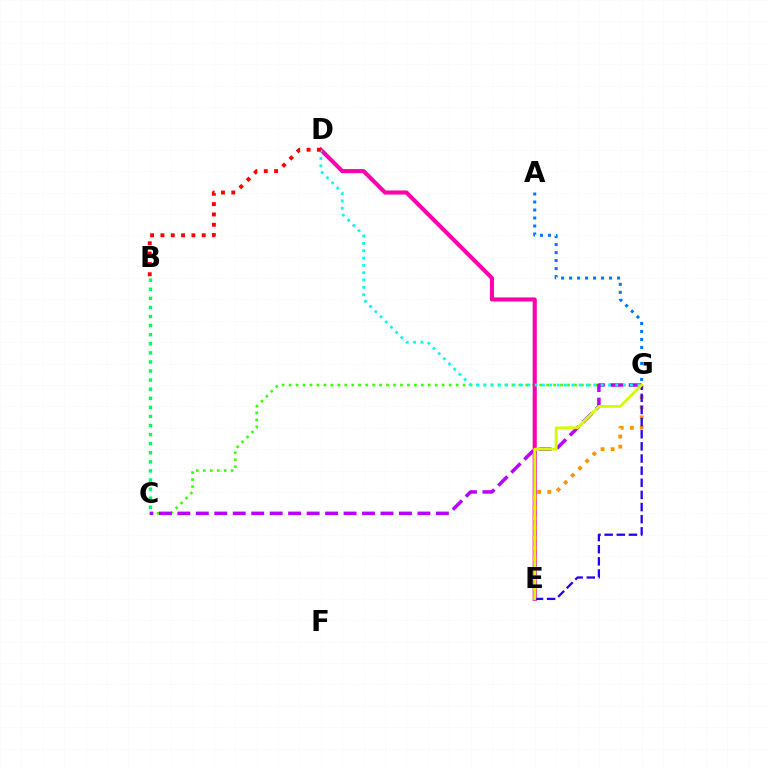{('C', 'G'): [{'color': '#3dff00', 'line_style': 'dotted', 'thickness': 1.89}, {'color': '#b900ff', 'line_style': 'dashed', 'thickness': 2.51}], ('D', 'E'): [{'color': '#ff00ac', 'line_style': 'solid', 'thickness': 2.95}], ('D', 'G'): [{'color': '#00fff6', 'line_style': 'dotted', 'thickness': 1.99}], ('B', 'C'): [{'color': '#00ff5c', 'line_style': 'dotted', 'thickness': 2.47}], ('E', 'G'): [{'color': '#ff9400', 'line_style': 'dotted', 'thickness': 2.75}, {'color': '#2500ff', 'line_style': 'dashed', 'thickness': 1.65}, {'color': '#d1ff00', 'line_style': 'solid', 'thickness': 2.03}], ('A', 'G'): [{'color': '#0074ff', 'line_style': 'dotted', 'thickness': 2.17}], ('B', 'D'): [{'color': '#ff0000', 'line_style': 'dotted', 'thickness': 2.81}]}